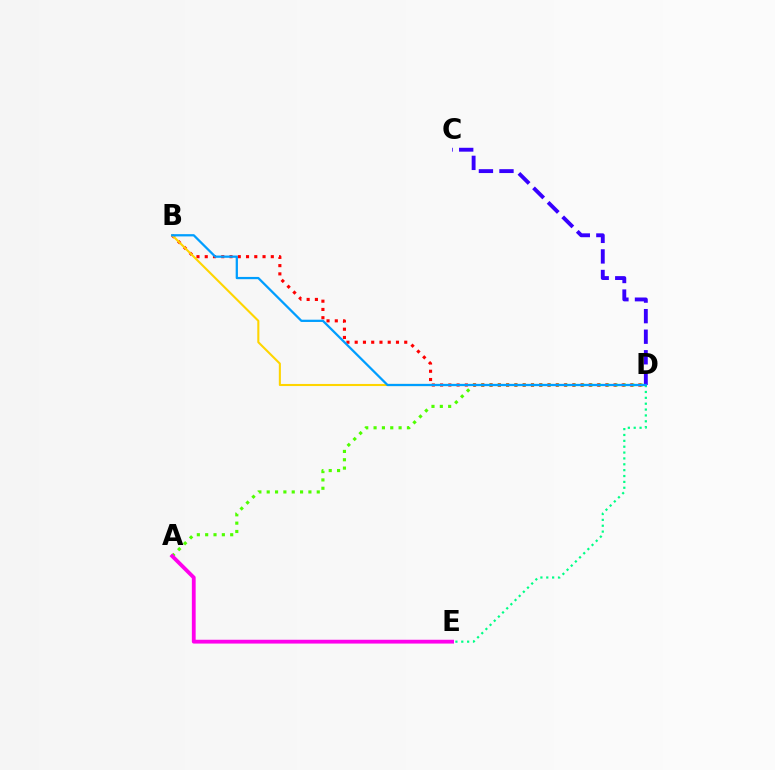{('D', 'E'): [{'color': '#00ff86', 'line_style': 'dotted', 'thickness': 1.59}], ('A', 'D'): [{'color': '#4fff00', 'line_style': 'dotted', 'thickness': 2.27}], ('B', 'D'): [{'color': '#ff0000', 'line_style': 'dotted', 'thickness': 2.24}, {'color': '#ffd500', 'line_style': 'solid', 'thickness': 1.51}, {'color': '#009eff', 'line_style': 'solid', 'thickness': 1.63}], ('C', 'D'): [{'color': '#3700ff', 'line_style': 'dashed', 'thickness': 2.79}], ('A', 'E'): [{'color': '#ff00ed', 'line_style': 'solid', 'thickness': 2.74}]}